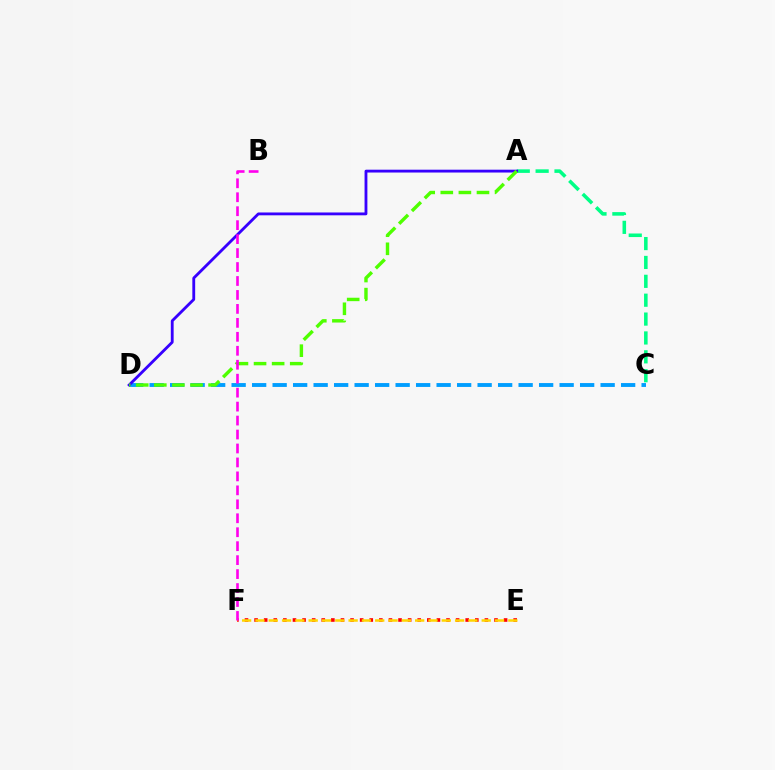{('C', 'D'): [{'color': '#009eff', 'line_style': 'dashed', 'thickness': 2.78}], ('E', 'F'): [{'color': '#ff0000', 'line_style': 'dotted', 'thickness': 2.61}, {'color': '#ffd500', 'line_style': 'dashed', 'thickness': 1.81}], ('A', 'C'): [{'color': '#00ff86', 'line_style': 'dashed', 'thickness': 2.56}], ('A', 'D'): [{'color': '#3700ff', 'line_style': 'solid', 'thickness': 2.04}, {'color': '#4fff00', 'line_style': 'dashed', 'thickness': 2.46}], ('B', 'F'): [{'color': '#ff00ed', 'line_style': 'dashed', 'thickness': 1.9}]}